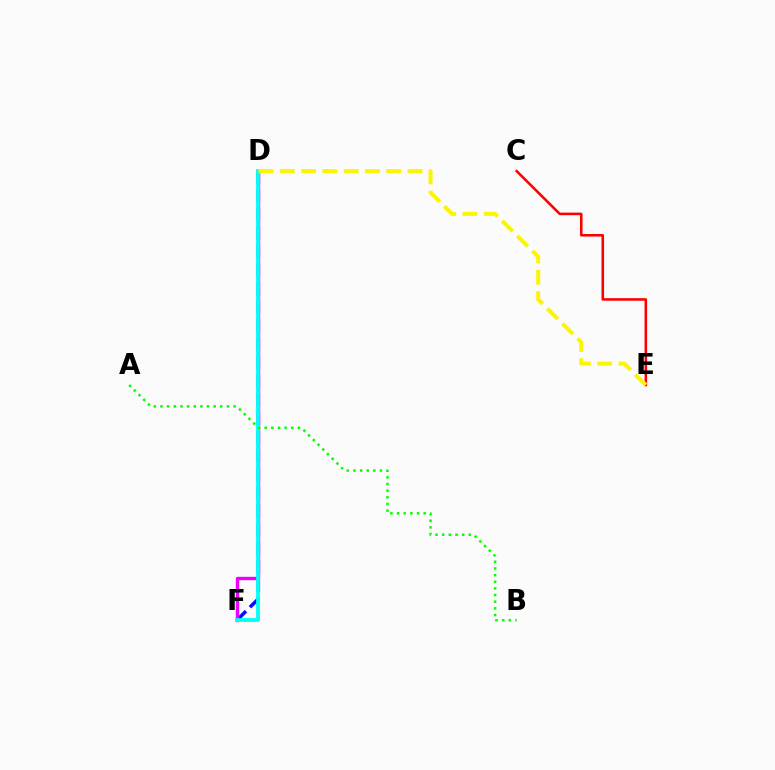{('D', 'F'): [{'color': '#0010ff', 'line_style': 'dashed', 'thickness': 2.52}, {'color': '#ee00ff', 'line_style': 'solid', 'thickness': 2.42}, {'color': '#00fff6', 'line_style': 'solid', 'thickness': 2.71}], ('C', 'E'): [{'color': '#ff0000', 'line_style': 'solid', 'thickness': 1.85}], ('D', 'E'): [{'color': '#fcf500', 'line_style': 'dashed', 'thickness': 2.89}], ('A', 'B'): [{'color': '#08ff00', 'line_style': 'dotted', 'thickness': 1.81}]}